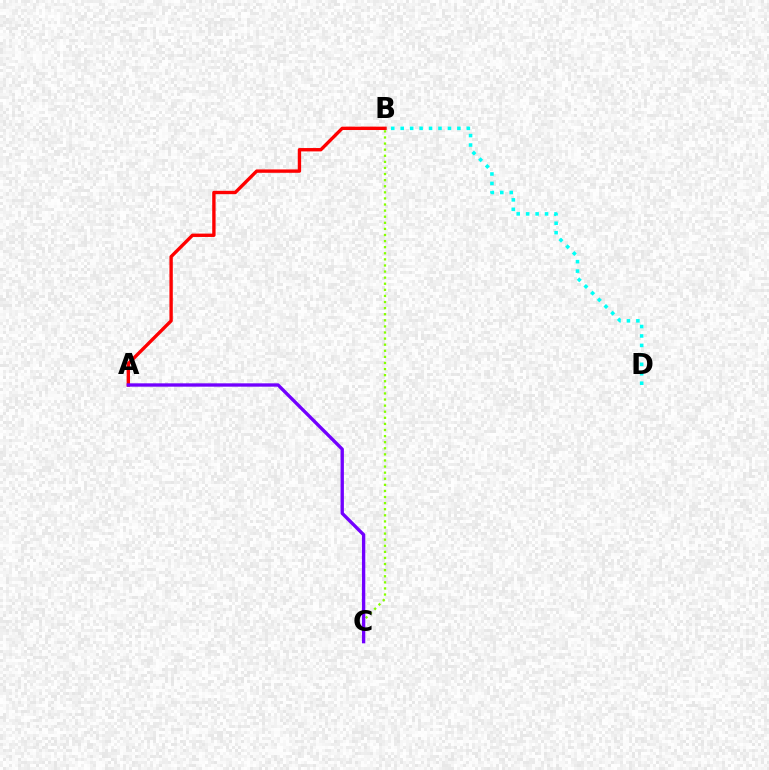{('A', 'B'): [{'color': '#ff0000', 'line_style': 'solid', 'thickness': 2.42}], ('B', 'C'): [{'color': '#84ff00', 'line_style': 'dotted', 'thickness': 1.66}], ('A', 'C'): [{'color': '#7200ff', 'line_style': 'solid', 'thickness': 2.41}], ('B', 'D'): [{'color': '#00fff6', 'line_style': 'dotted', 'thickness': 2.57}]}